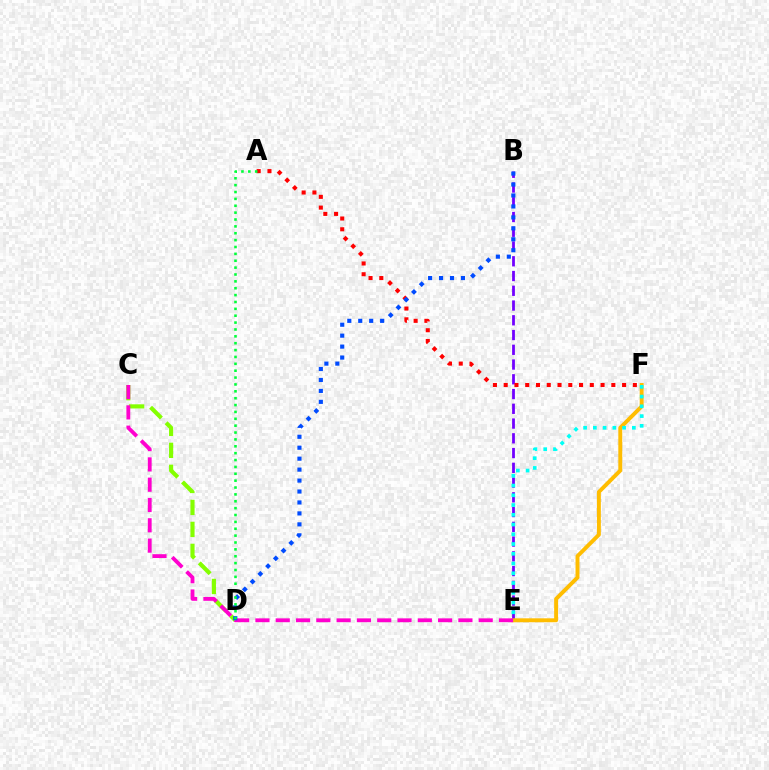{('B', 'E'): [{'color': '#7200ff', 'line_style': 'dashed', 'thickness': 2.0}], ('C', 'D'): [{'color': '#84ff00', 'line_style': 'dashed', 'thickness': 2.99}], ('A', 'F'): [{'color': '#ff0000', 'line_style': 'dotted', 'thickness': 2.92}], ('E', 'F'): [{'color': '#ffbd00', 'line_style': 'solid', 'thickness': 2.83}, {'color': '#00fff6', 'line_style': 'dotted', 'thickness': 2.65}], ('C', 'E'): [{'color': '#ff00cf', 'line_style': 'dashed', 'thickness': 2.76}], ('B', 'D'): [{'color': '#004bff', 'line_style': 'dotted', 'thickness': 2.97}], ('A', 'D'): [{'color': '#00ff39', 'line_style': 'dotted', 'thickness': 1.87}]}